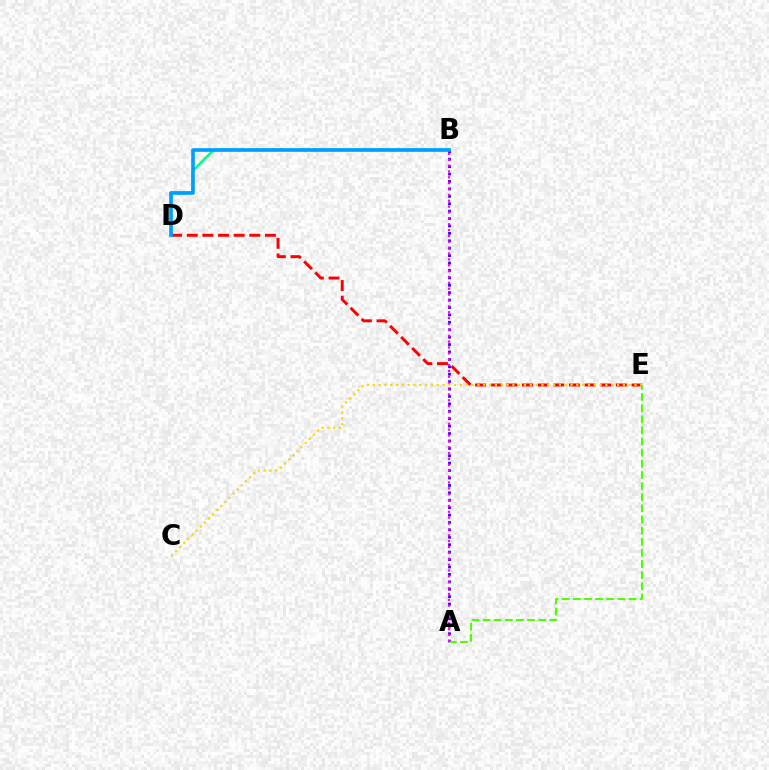{('D', 'E'): [{'color': '#ff0000', 'line_style': 'dashed', 'thickness': 2.13}], ('B', 'D'): [{'color': '#00ff86', 'line_style': 'solid', 'thickness': 1.81}, {'color': '#009eff', 'line_style': 'solid', 'thickness': 2.62}], ('A', 'B'): [{'color': '#3700ff', 'line_style': 'dotted', 'thickness': 2.01}, {'color': '#ff00ed', 'line_style': 'dotted', 'thickness': 1.59}], ('A', 'E'): [{'color': '#4fff00', 'line_style': 'dashed', 'thickness': 1.51}], ('C', 'E'): [{'color': '#ffd500', 'line_style': 'dotted', 'thickness': 1.58}]}